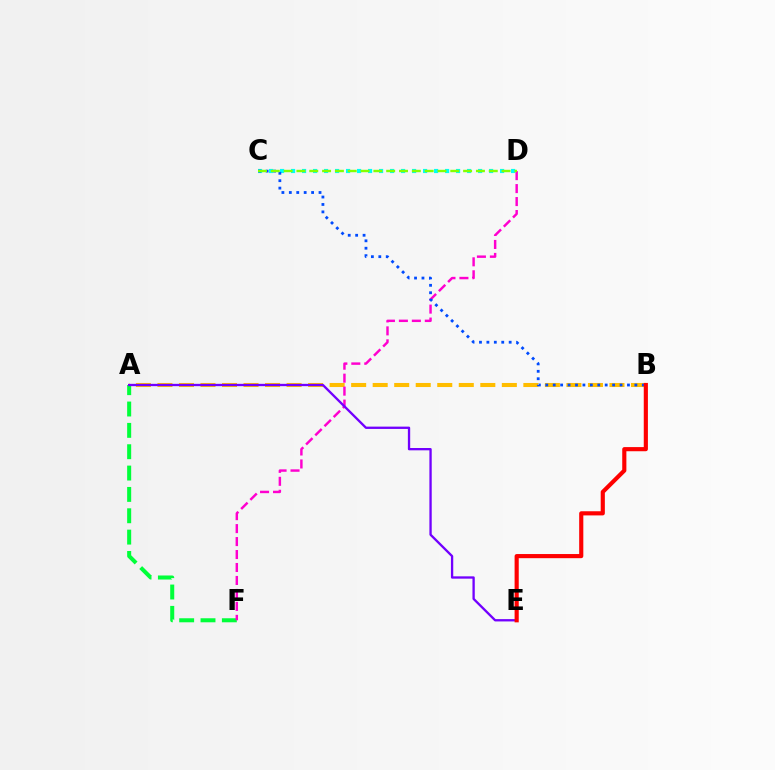{('A', 'B'): [{'color': '#ffbd00', 'line_style': 'dashed', 'thickness': 2.92}], ('C', 'D'): [{'color': '#00fff6', 'line_style': 'dotted', 'thickness': 2.99}, {'color': '#84ff00', 'line_style': 'dashed', 'thickness': 1.74}], ('A', 'F'): [{'color': '#00ff39', 'line_style': 'dashed', 'thickness': 2.9}], ('D', 'F'): [{'color': '#ff00cf', 'line_style': 'dashed', 'thickness': 1.76}], ('B', 'C'): [{'color': '#004bff', 'line_style': 'dotted', 'thickness': 2.02}], ('A', 'E'): [{'color': '#7200ff', 'line_style': 'solid', 'thickness': 1.67}], ('B', 'E'): [{'color': '#ff0000', 'line_style': 'solid', 'thickness': 2.98}]}